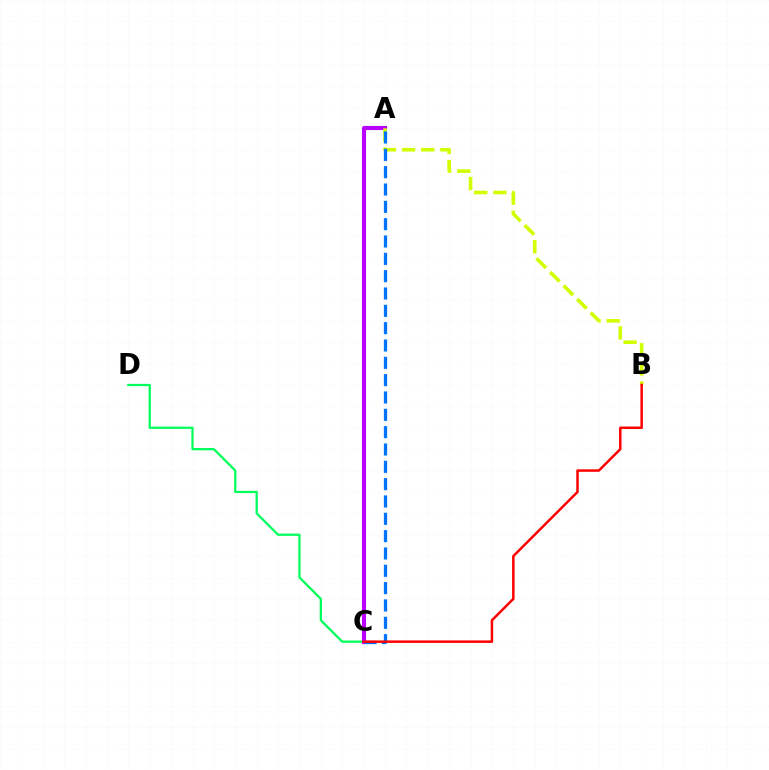{('C', 'D'): [{'color': '#00ff5c', 'line_style': 'solid', 'thickness': 1.63}], ('A', 'C'): [{'color': '#b900ff', 'line_style': 'solid', 'thickness': 2.95}, {'color': '#0074ff', 'line_style': 'dashed', 'thickness': 2.35}], ('A', 'B'): [{'color': '#d1ff00', 'line_style': 'dashed', 'thickness': 2.6}], ('B', 'C'): [{'color': '#ff0000', 'line_style': 'solid', 'thickness': 1.79}]}